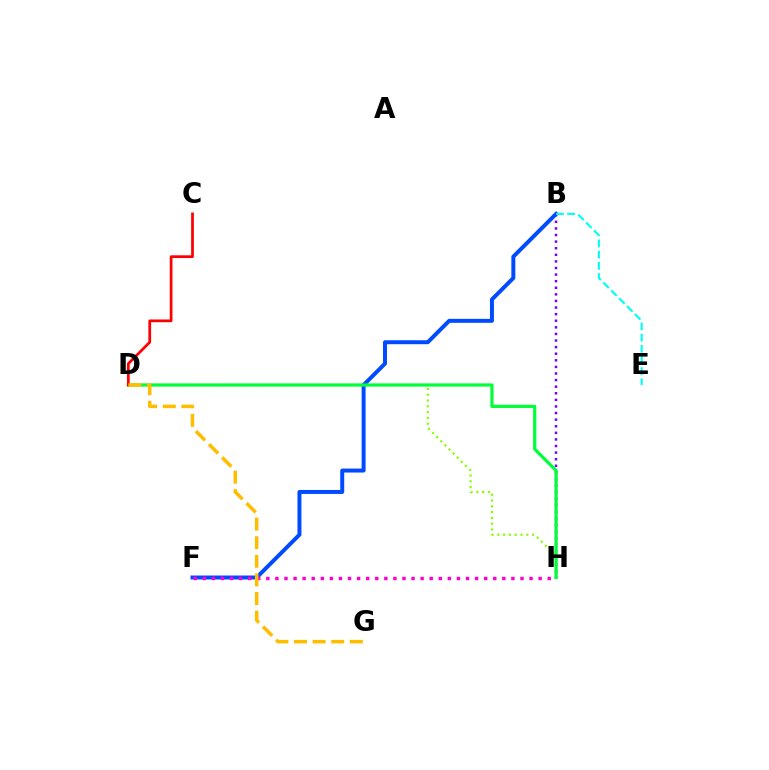{('B', 'H'): [{'color': '#7200ff', 'line_style': 'dotted', 'thickness': 1.79}], ('D', 'H'): [{'color': '#84ff00', 'line_style': 'dotted', 'thickness': 1.57}, {'color': '#00ff39', 'line_style': 'solid', 'thickness': 2.31}], ('B', 'F'): [{'color': '#004bff', 'line_style': 'solid', 'thickness': 2.86}], ('C', 'D'): [{'color': '#ff0000', 'line_style': 'solid', 'thickness': 1.97}], ('F', 'H'): [{'color': '#ff00cf', 'line_style': 'dotted', 'thickness': 2.47}], ('D', 'G'): [{'color': '#ffbd00', 'line_style': 'dashed', 'thickness': 2.53}], ('B', 'E'): [{'color': '#00fff6', 'line_style': 'dashed', 'thickness': 1.52}]}